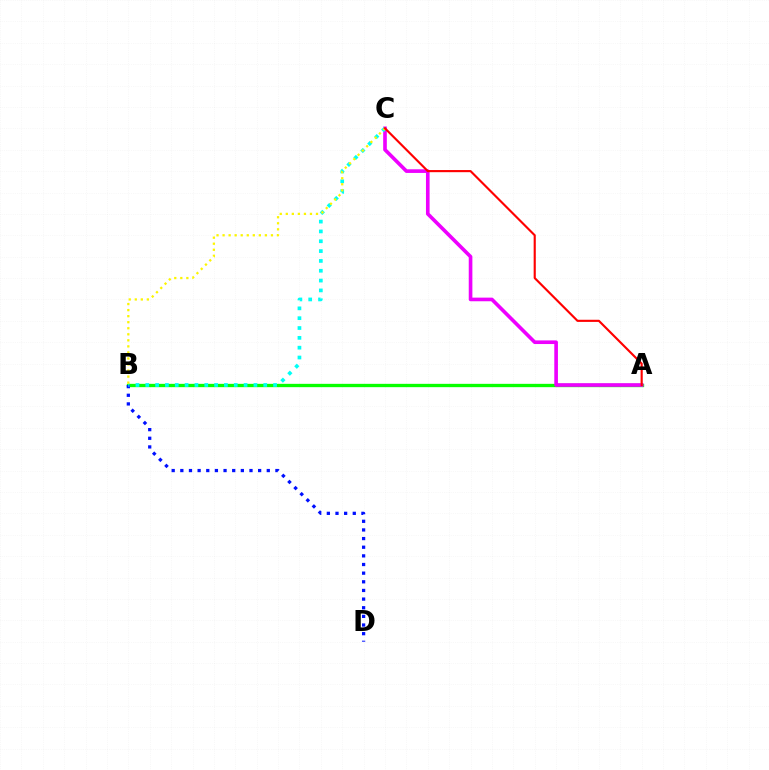{('A', 'B'): [{'color': '#08ff00', 'line_style': 'solid', 'thickness': 2.39}], ('B', 'D'): [{'color': '#0010ff', 'line_style': 'dotted', 'thickness': 2.35}], ('A', 'C'): [{'color': '#ee00ff', 'line_style': 'solid', 'thickness': 2.62}, {'color': '#ff0000', 'line_style': 'solid', 'thickness': 1.54}], ('B', 'C'): [{'color': '#00fff6', 'line_style': 'dotted', 'thickness': 2.67}, {'color': '#fcf500', 'line_style': 'dotted', 'thickness': 1.64}]}